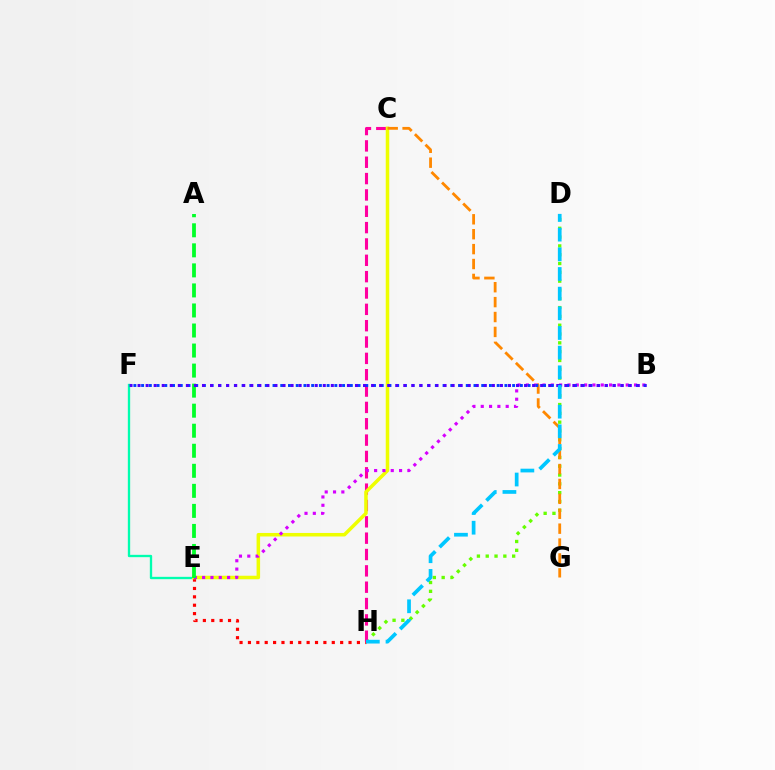{('D', 'H'): [{'color': '#66ff00', 'line_style': 'dotted', 'thickness': 2.39}, {'color': '#00c7ff', 'line_style': 'dashed', 'thickness': 2.67}], ('E', 'H'): [{'color': '#ff0000', 'line_style': 'dotted', 'thickness': 2.28}], ('E', 'F'): [{'color': '#00ffaf', 'line_style': 'solid', 'thickness': 1.68}], ('C', 'H'): [{'color': '#ff00a0', 'line_style': 'dashed', 'thickness': 2.22}], ('C', 'E'): [{'color': '#eeff00', 'line_style': 'solid', 'thickness': 2.53}], ('C', 'G'): [{'color': '#ff8800', 'line_style': 'dashed', 'thickness': 2.03}], ('B', 'E'): [{'color': '#d600ff', 'line_style': 'dotted', 'thickness': 2.26}], ('B', 'F'): [{'color': '#003fff', 'line_style': 'dotted', 'thickness': 2.1}, {'color': '#4f00ff', 'line_style': 'dotted', 'thickness': 2.19}], ('A', 'E'): [{'color': '#00ff27', 'line_style': 'dashed', 'thickness': 2.72}]}